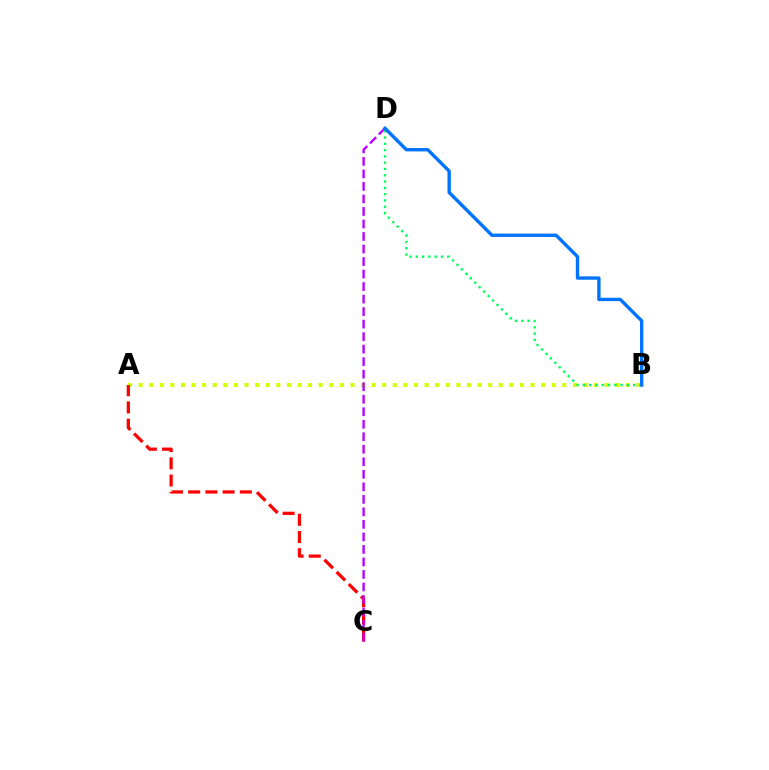{('A', 'B'): [{'color': '#d1ff00', 'line_style': 'dotted', 'thickness': 2.88}], ('A', 'C'): [{'color': '#ff0000', 'line_style': 'dashed', 'thickness': 2.34}], ('C', 'D'): [{'color': '#b900ff', 'line_style': 'dashed', 'thickness': 1.7}], ('B', 'D'): [{'color': '#00ff5c', 'line_style': 'dotted', 'thickness': 1.71}, {'color': '#0074ff', 'line_style': 'solid', 'thickness': 2.43}]}